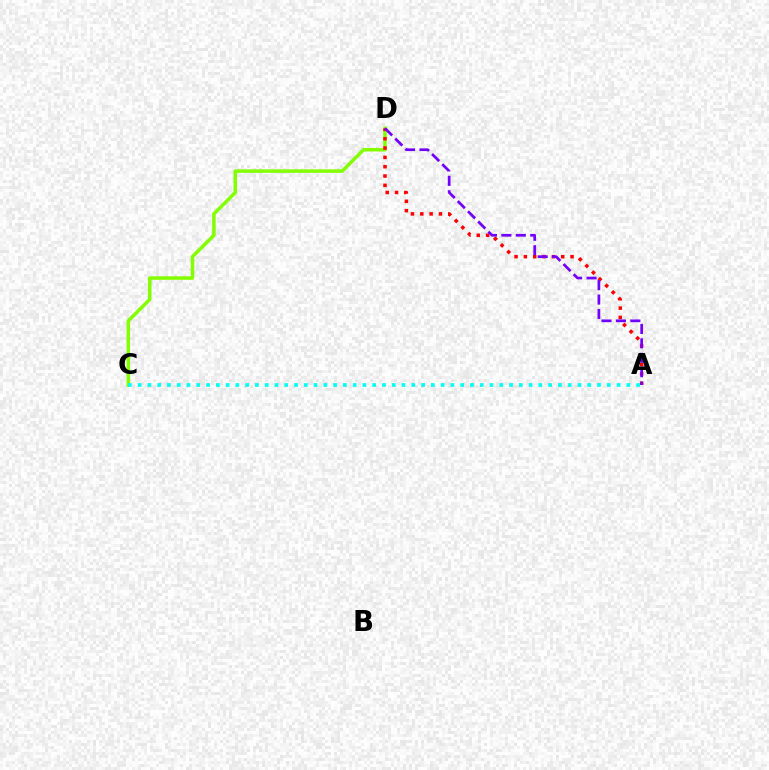{('C', 'D'): [{'color': '#84ff00', 'line_style': 'solid', 'thickness': 2.53}], ('A', 'D'): [{'color': '#ff0000', 'line_style': 'dotted', 'thickness': 2.54}, {'color': '#7200ff', 'line_style': 'dashed', 'thickness': 1.96}], ('A', 'C'): [{'color': '#00fff6', 'line_style': 'dotted', 'thickness': 2.66}]}